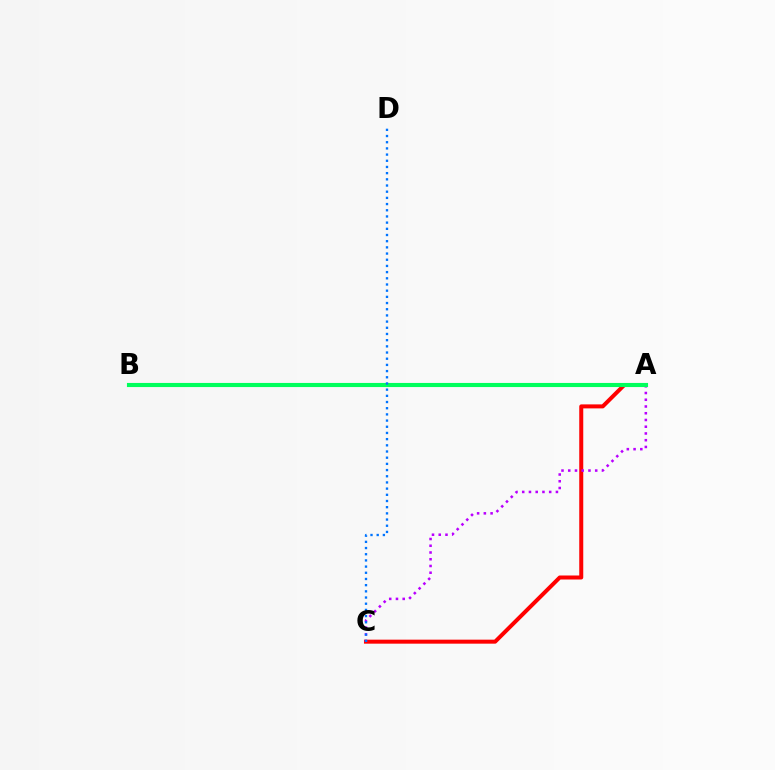{('A', 'C'): [{'color': '#ff0000', 'line_style': 'solid', 'thickness': 2.88}, {'color': '#b900ff', 'line_style': 'dotted', 'thickness': 1.83}], ('A', 'B'): [{'color': '#d1ff00', 'line_style': 'dotted', 'thickness': 1.99}, {'color': '#00ff5c', 'line_style': 'solid', 'thickness': 2.96}], ('C', 'D'): [{'color': '#0074ff', 'line_style': 'dotted', 'thickness': 1.68}]}